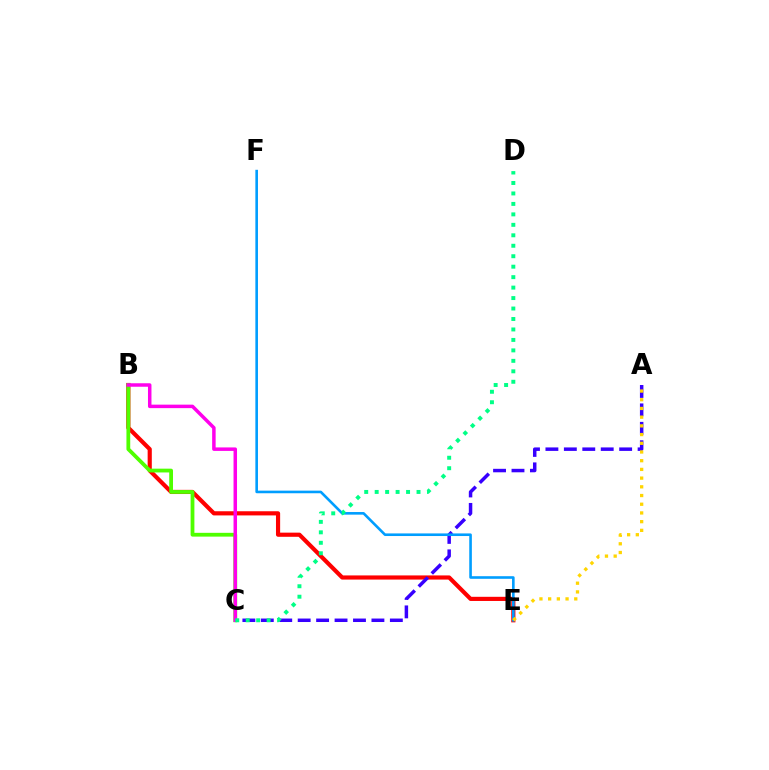{('B', 'E'): [{'color': '#ff0000', 'line_style': 'solid', 'thickness': 2.99}], ('A', 'C'): [{'color': '#3700ff', 'line_style': 'dashed', 'thickness': 2.5}], ('E', 'F'): [{'color': '#009eff', 'line_style': 'solid', 'thickness': 1.88}], ('B', 'C'): [{'color': '#4fff00', 'line_style': 'solid', 'thickness': 2.73}, {'color': '#ff00ed', 'line_style': 'solid', 'thickness': 2.51}], ('A', 'E'): [{'color': '#ffd500', 'line_style': 'dotted', 'thickness': 2.37}], ('C', 'D'): [{'color': '#00ff86', 'line_style': 'dotted', 'thickness': 2.84}]}